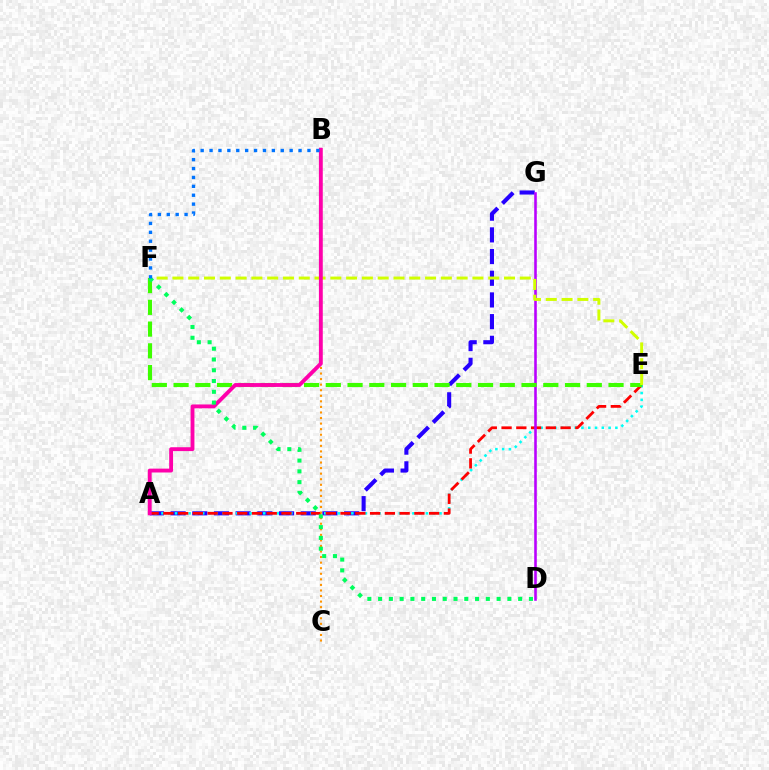{('A', 'G'): [{'color': '#2500ff', 'line_style': 'dashed', 'thickness': 2.95}], ('A', 'E'): [{'color': '#00fff6', 'line_style': 'dotted', 'thickness': 1.84}, {'color': '#ff0000', 'line_style': 'dashed', 'thickness': 2.01}], ('B', 'C'): [{'color': '#ff9400', 'line_style': 'dotted', 'thickness': 1.51}], ('D', 'G'): [{'color': '#b900ff', 'line_style': 'solid', 'thickness': 1.86}], ('E', 'F'): [{'color': '#3dff00', 'line_style': 'dashed', 'thickness': 2.95}, {'color': '#d1ff00', 'line_style': 'dashed', 'thickness': 2.15}], ('A', 'B'): [{'color': '#ff00ac', 'line_style': 'solid', 'thickness': 2.78}], ('D', 'F'): [{'color': '#00ff5c', 'line_style': 'dotted', 'thickness': 2.93}], ('B', 'F'): [{'color': '#0074ff', 'line_style': 'dotted', 'thickness': 2.42}]}